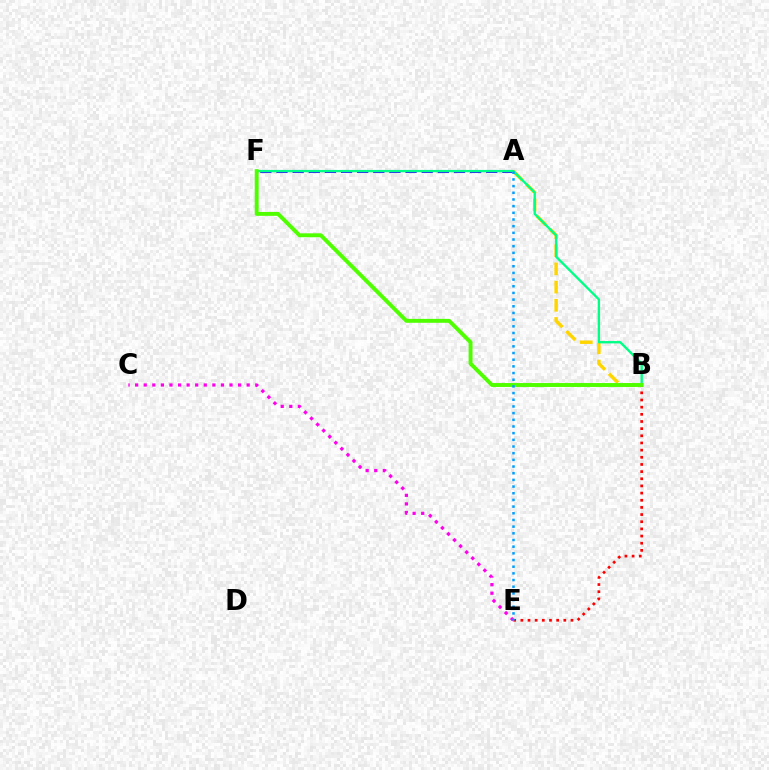{('A', 'F'): [{'color': '#3700ff', 'line_style': 'dashed', 'thickness': 2.19}], ('A', 'B'): [{'color': '#ffd500', 'line_style': 'dashed', 'thickness': 2.47}], ('B', 'E'): [{'color': '#ff0000', 'line_style': 'dotted', 'thickness': 1.95}], ('B', 'F'): [{'color': '#00ff86', 'line_style': 'solid', 'thickness': 1.69}, {'color': '#4fff00', 'line_style': 'solid', 'thickness': 2.82}], ('C', 'E'): [{'color': '#ff00ed', 'line_style': 'dotted', 'thickness': 2.33}], ('A', 'E'): [{'color': '#009eff', 'line_style': 'dotted', 'thickness': 1.81}]}